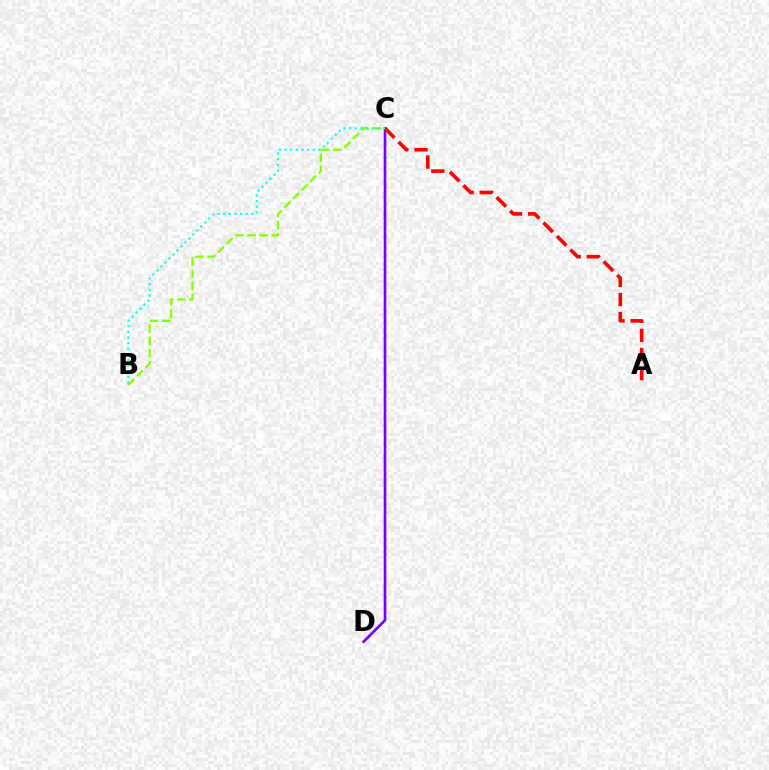{('B', 'C'): [{'color': '#84ff00', 'line_style': 'dashed', 'thickness': 1.65}, {'color': '#00fff6', 'line_style': 'dotted', 'thickness': 1.53}], ('C', 'D'): [{'color': '#7200ff', 'line_style': 'solid', 'thickness': 1.89}], ('A', 'C'): [{'color': '#ff0000', 'line_style': 'dashed', 'thickness': 2.59}]}